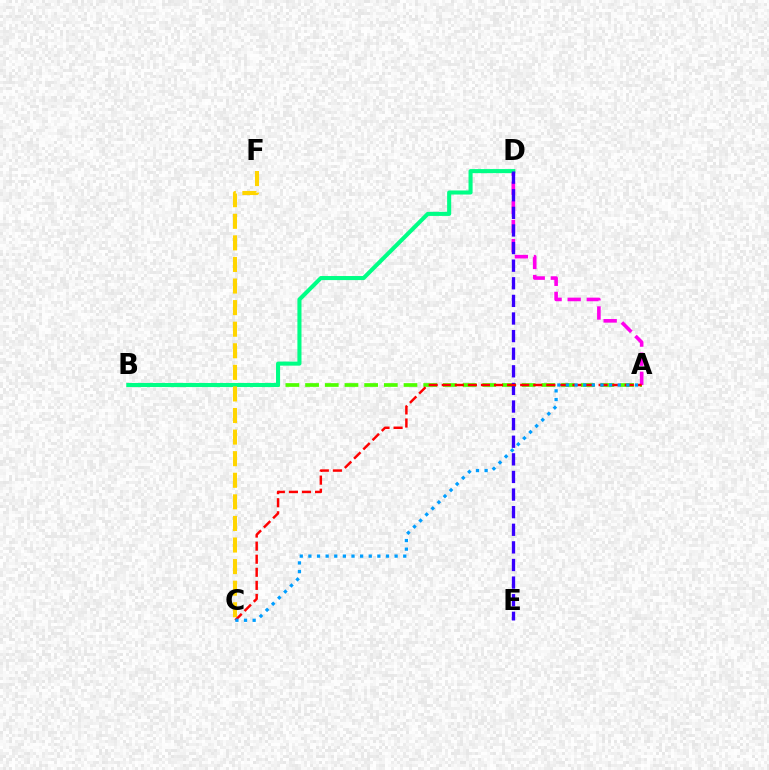{('A', 'B'): [{'color': '#4fff00', 'line_style': 'dashed', 'thickness': 2.67}], ('A', 'D'): [{'color': '#ff00ed', 'line_style': 'dashed', 'thickness': 2.6}], ('B', 'D'): [{'color': '#00ff86', 'line_style': 'solid', 'thickness': 2.93}], ('D', 'E'): [{'color': '#3700ff', 'line_style': 'dashed', 'thickness': 2.39}], ('C', 'F'): [{'color': '#ffd500', 'line_style': 'dashed', 'thickness': 2.93}], ('A', 'C'): [{'color': '#ff0000', 'line_style': 'dashed', 'thickness': 1.78}, {'color': '#009eff', 'line_style': 'dotted', 'thickness': 2.34}]}